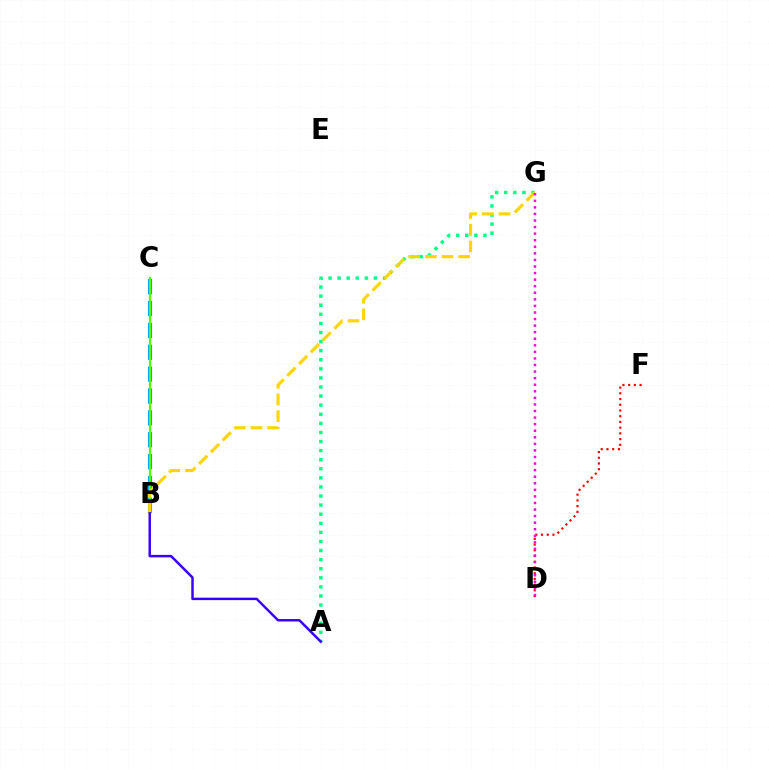{('B', 'C'): [{'color': '#009eff', 'line_style': 'dashed', 'thickness': 2.97}, {'color': '#4fff00', 'line_style': 'solid', 'thickness': 1.59}], ('A', 'G'): [{'color': '#00ff86', 'line_style': 'dotted', 'thickness': 2.47}], ('B', 'G'): [{'color': '#ffd500', 'line_style': 'dashed', 'thickness': 2.26}], ('A', 'B'): [{'color': '#3700ff', 'line_style': 'solid', 'thickness': 1.77}], ('D', 'F'): [{'color': '#ff0000', 'line_style': 'dotted', 'thickness': 1.56}], ('D', 'G'): [{'color': '#ff00ed', 'line_style': 'dotted', 'thickness': 1.78}]}